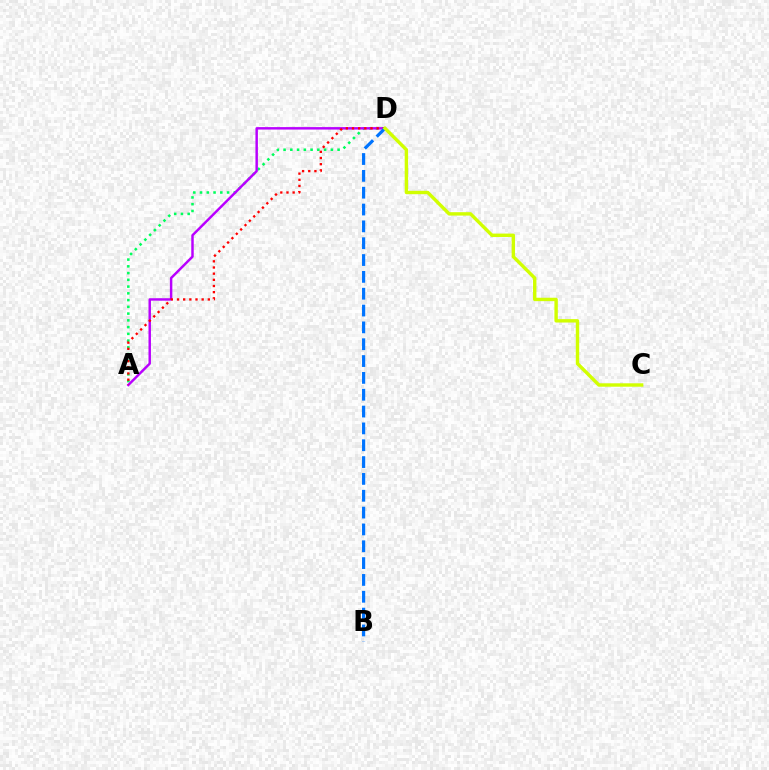{('A', 'D'): [{'color': '#00ff5c', 'line_style': 'dotted', 'thickness': 1.83}, {'color': '#b900ff', 'line_style': 'solid', 'thickness': 1.77}, {'color': '#ff0000', 'line_style': 'dotted', 'thickness': 1.68}], ('B', 'D'): [{'color': '#0074ff', 'line_style': 'dashed', 'thickness': 2.29}], ('C', 'D'): [{'color': '#d1ff00', 'line_style': 'solid', 'thickness': 2.45}]}